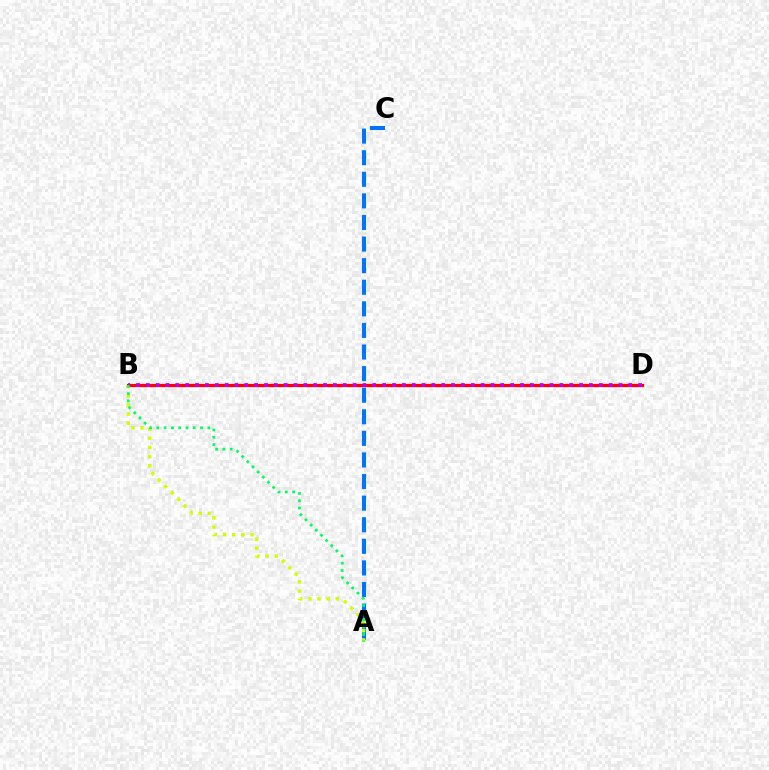{('A', 'C'): [{'color': '#0074ff', 'line_style': 'dashed', 'thickness': 2.93}], ('B', 'D'): [{'color': '#ff0000', 'line_style': 'solid', 'thickness': 2.35}, {'color': '#b900ff', 'line_style': 'dotted', 'thickness': 2.68}], ('A', 'B'): [{'color': '#d1ff00', 'line_style': 'dotted', 'thickness': 2.48}, {'color': '#00ff5c', 'line_style': 'dotted', 'thickness': 1.98}]}